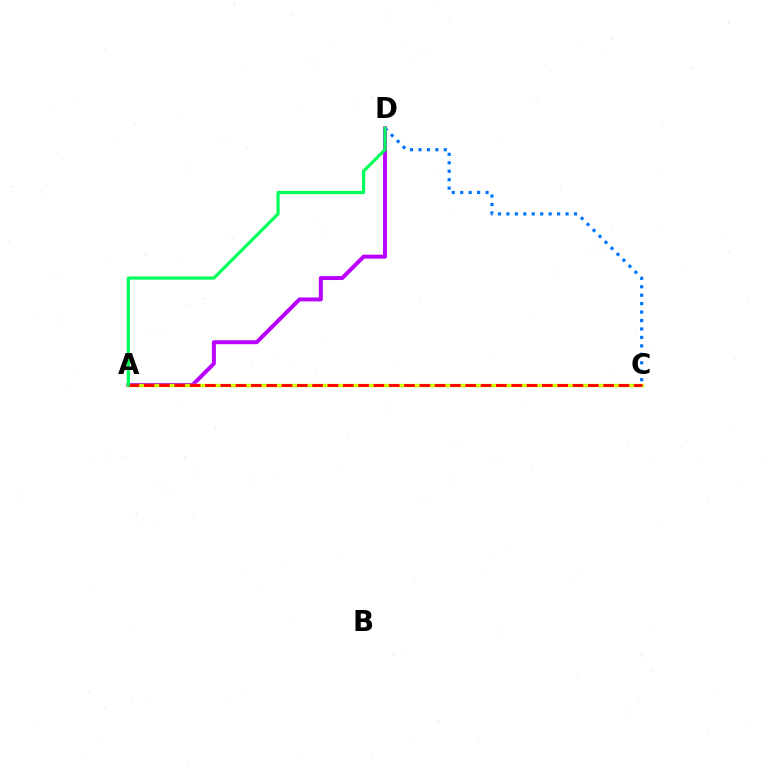{('C', 'D'): [{'color': '#0074ff', 'line_style': 'dotted', 'thickness': 2.3}], ('A', 'D'): [{'color': '#b900ff', 'line_style': 'solid', 'thickness': 2.85}, {'color': '#00ff5c', 'line_style': 'solid', 'thickness': 2.32}], ('A', 'C'): [{'color': '#d1ff00', 'line_style': 'solid', 'thickness': 2.43}, {'color': '#ff0000', 'line_style': 'dashed', 'thickness': 2.08}]}